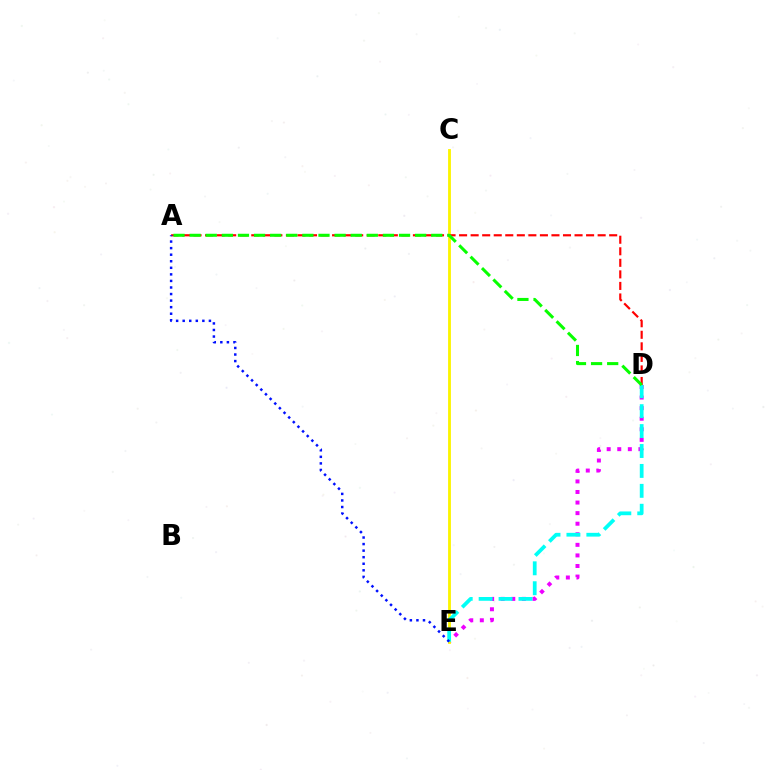{('D', 'E'): [{'color': '#ee00ff', 'line_style': 'dotted', 'thickness': 2.87}, {'color': '#00fff6', 'line_style': 'dashed', 'thickness': 2.71}], ('C', 'E'): [{'color': '#fcf500', 'line_style': 'solid', 'thickness': 2.04}], ('A', 'D'): [{'color': '#ff0000', 'line_style': 'dashed', 'thickness': 1.57}, {'color': '#08ff00', 'line_style': 'dashed', 'thickness': 2.19}], ('A', 'E'): [{'color': '#0010ff', 'line_style': 'dotted', 'thickness': 1.78}]}